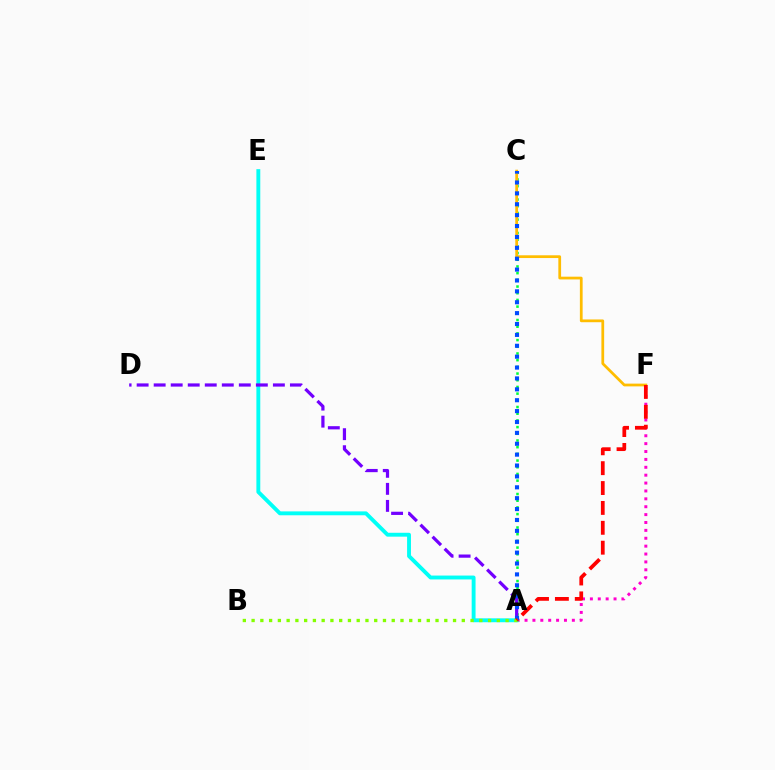{('A', 'F'): [{'color': '#ff00cf', 'line_style': 'dotted', 'thickness': 2.14}, {'color': '#ff0000', 'line_style': 'dashed', 'thickness': 2.7}], ('A', 'C'): [{'color': '#00ff39', 'line_style': 'dotted', 'thickness': 1.82}, {'color': '#004bff', 'line_style': 'dotted', 'thickness': 2.96}], ('A', 'E'): [{'color': '#00fff6', 'line_style': 'solid', 'thickness': 2.79}], ('A', 'D'): [{'color': '#7200ff', 'line_style': 'dashed', 'thickness': 2.31}], ('C', 'F'): [{'color': '#ffbd00', 'line_style': 'solid', 'thickness': 1.98}], ('A', 'B'): [{'color': '#84ff00', 'line_style': 'dotted', 'thickness': 2.38}]}